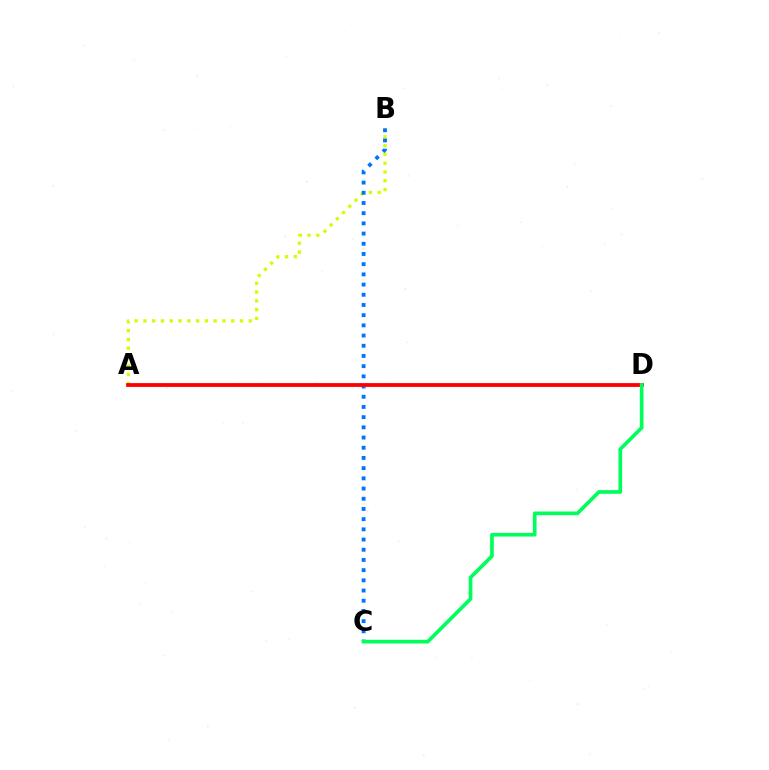{('A', 'B'): [{'color': '#d1ff00', 'line_style': 'dotted', 'thickness': 2.39}], ('A', 'D'): [{'color': '#b900ff', 'line_style': 'dotted', 'thickness': 1.65}, {'color': '#ff0000', 'line_style': 'solid', 'thickness': 2.72}], ('B', 'C'): [{'color': '#0074ff', 'line_style': 'dotted', 'thickness': 2.77}], ('C', 'D'): [{'color': '#00ff5c', 'line_style': 'solid', 'thickness': 2.65}]}